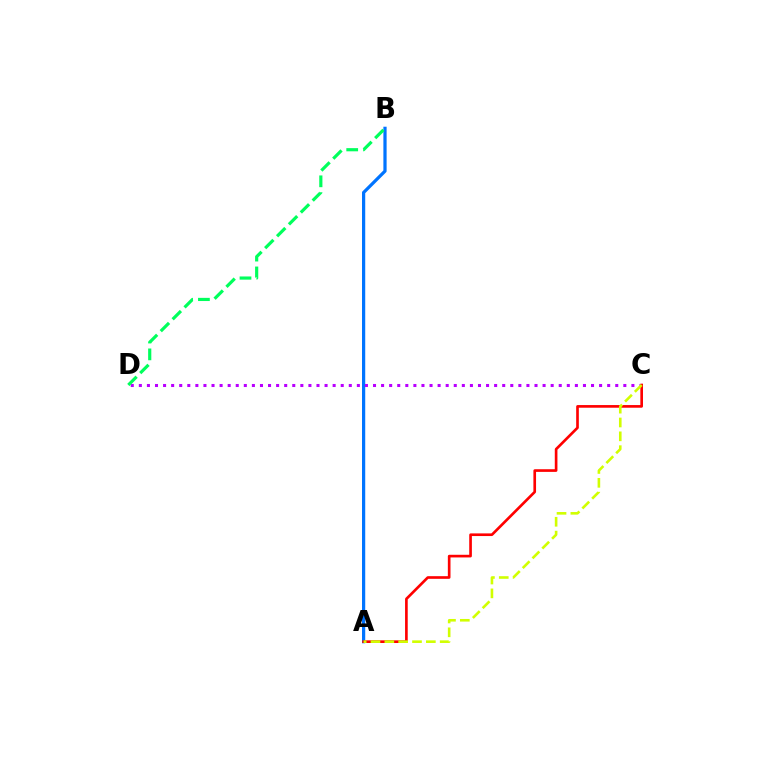{('A', 'B'): [{'color': '#0074ff', 'line_style': 'solid', 'thickness': 2.32}], ('C', 'D'): [{'color': '#b900ff', 'line_style': 'dotted', 'thickness': 2.19}], ('B', 'D'): [{'color': '#00ff5c', 'line_style': 'dashed', 'thickness': 2.28}], ('A', 'C'): [{'color': '#ff0000', 'line_style': 'solid', 'thickness': 1.91}, {'color': '#d1ff00', 'line_style': 'dashed', 'thickness': 1.88}]}